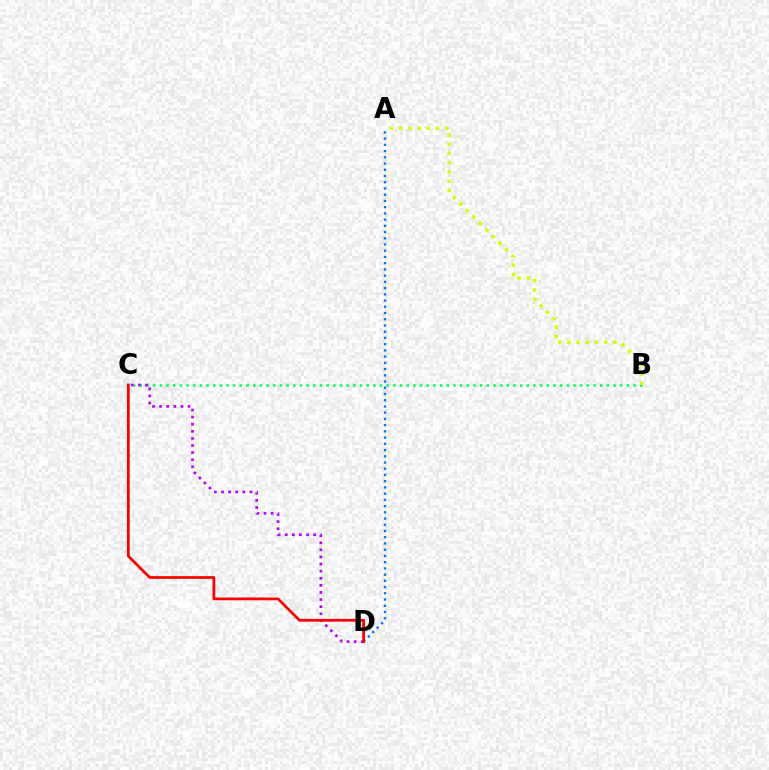{('B', 'C'): [{'color': '#00ff5c', 'line_style': 'dotted', 'thickness': 1.81}], ('A', 'D'): [{'color': '#0074ff', 'line_style': 'dotted', 'thickness': 1.69}], ('C', 'D'): [{'color': '#b900ff', 'line_style': 'dotted', 'thickness': 1.93}, {'color': '#ff0000', 'line_style': 'solid', 'thickness': 1.98}], ('A', 'B'): [{'color': '#d1ff00', 'line_style': 'dotted', 'thickness': 2.5}]}